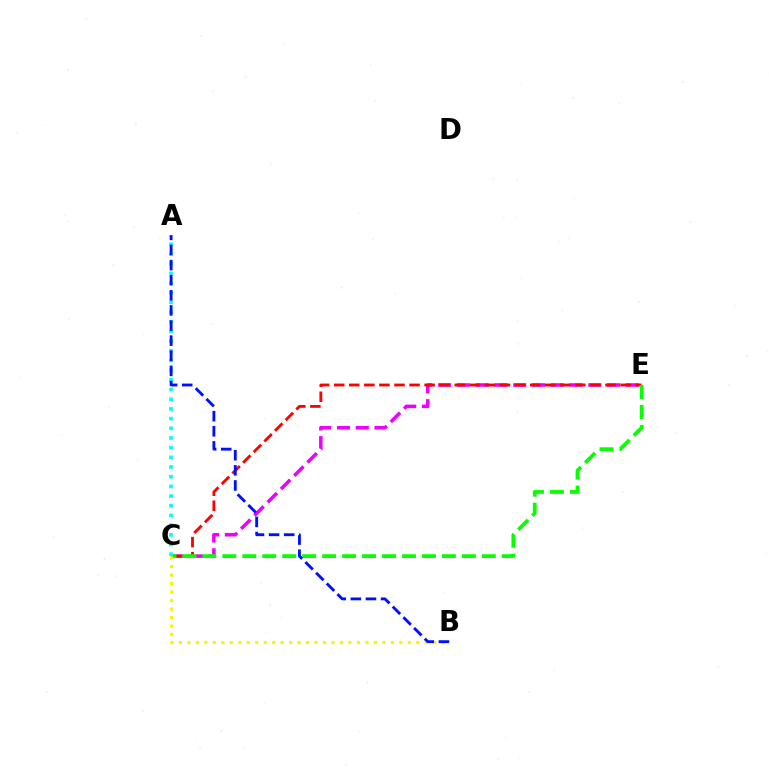{('C', 'E'): [{'color': '#ee00ff', 'line_style': 'dashed', 'thickness': 2.55}, {'color': '#ff0000', 'line_style': 'dashed', 'thickness': 2.05}, {'color': '#08ff00', 'line_style': 'dashed', 'thickness': 2.71}], ('A', 'C'): [{'color': '#00fff6', 'line_style': 'dotted', 'thickness': 2.63}], ('B', 'C'): [{'color': '#fcf500', 'line_style': 'dotted', 'thickness': 2.3}], ('A', 'B'): [{'color': '#0010ff', 'line_style': 'dashed', 'thickness': 2.05}]}